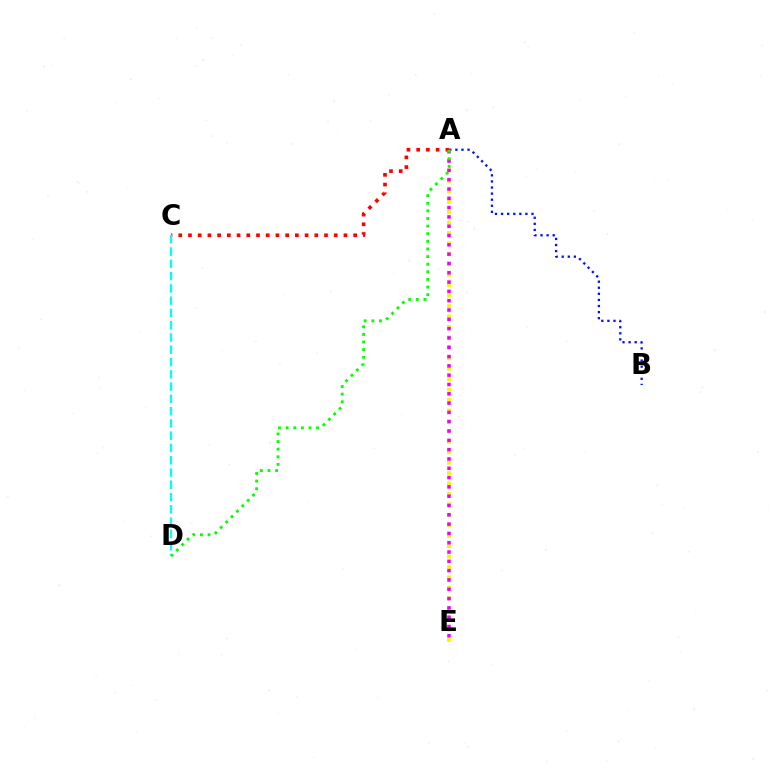{('A', 'C'): [{'color': '#ff0000', 'line_style': 'dotted', 'thickness': 2.64}], ('A', 'B'): [{'color': '#0010ff', 'line_style': 'dotted', 'thickness': 1.65}], ('A', 'E'): [{'color': '#fcf500', 'line_style': 'dotted', 'thickness': 2.84}, {'color': '#ee00ff', 'line_style': 'dotted', 'thickness': 2.53}], ('C', 'D'): [{'color': '#00fff6', 'line_style': 'dashed', 'thickness': 1.67}], ('A', 'D'): [{'color': '#08ff00', 'line_style': 'dotted', 'thickness': 2.07}]}